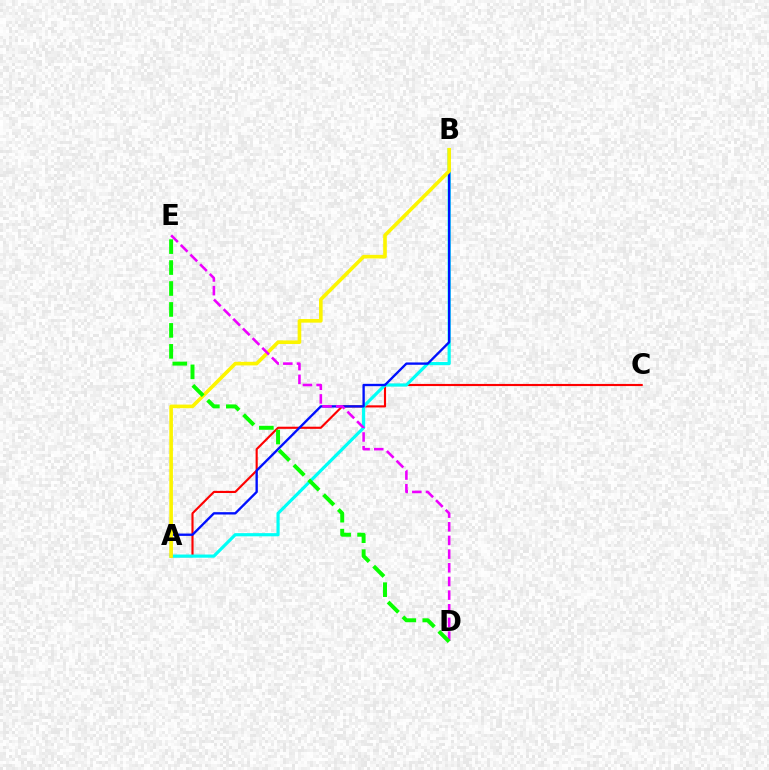{('A', 'C'): [{'color': '#ff0000', 'line_style': 'solid', 'thickness': 1.54}], ('A', 'B'): [{'color': '#00fff6', 'line_style': 'solid', 'thickness': 2.28}, {'color': '#0010ff', 'line_style': 'solid', 'thickness': 1.69}, {'color': '#fcf500', 'line_style': 'solid', 'thickness': 2.61}], ('D', 'E'): [{'color': '#ee00ff', 'line_style': 'dashed', 'thickness': 1.86}, {'color': '#08ff00', 'line_style': 'dashed', 'thickness': 2.85}]}